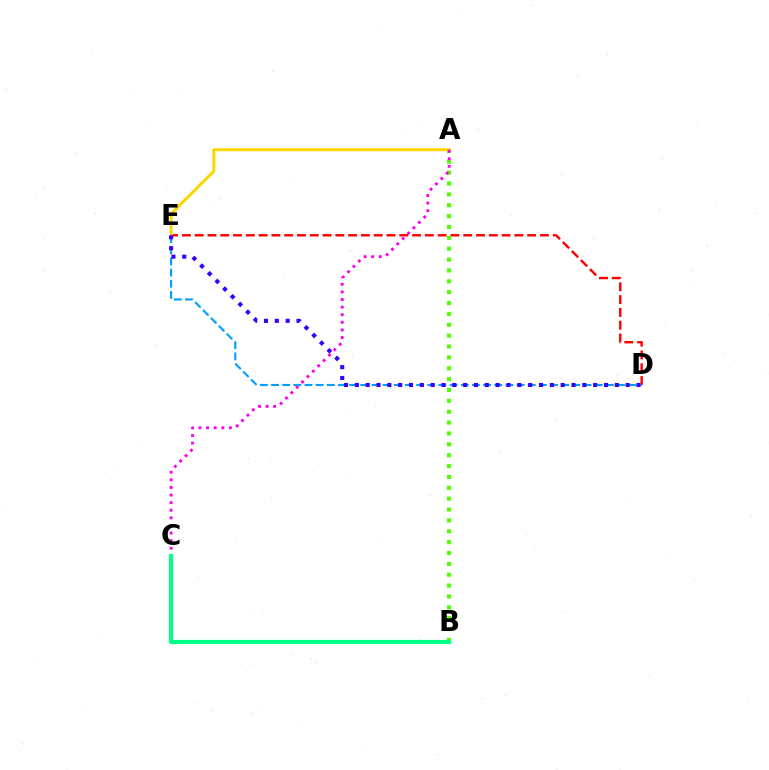{('D', 'E'): [{'color': '#ff0000', 'line_style': 'dashed', 'thickness': 1.74}, {'color': '#009eff', 'line_style': 'dashed', 'thickness': 1.52}, {'color': '#3700ff', 'line_style': 'dotted', 'thickness': 2.94}], ('A', 'B'): [{'color': '#4fff00', 'line_style': 'dotted', 'thickness': 2.95}], ('A', 'E'): [{'color': '#ffd500', 'line_style': 'solid', 'thickness': 2.14}], ('A', 'C'): [{'color': '#ff00ed', 'line_style': 'dotted', 'thickness': 2.06}], ('B', 'C'): [{'color': '#00ff86', 'line_style': 'solid', 'thickness': 2.99}]}